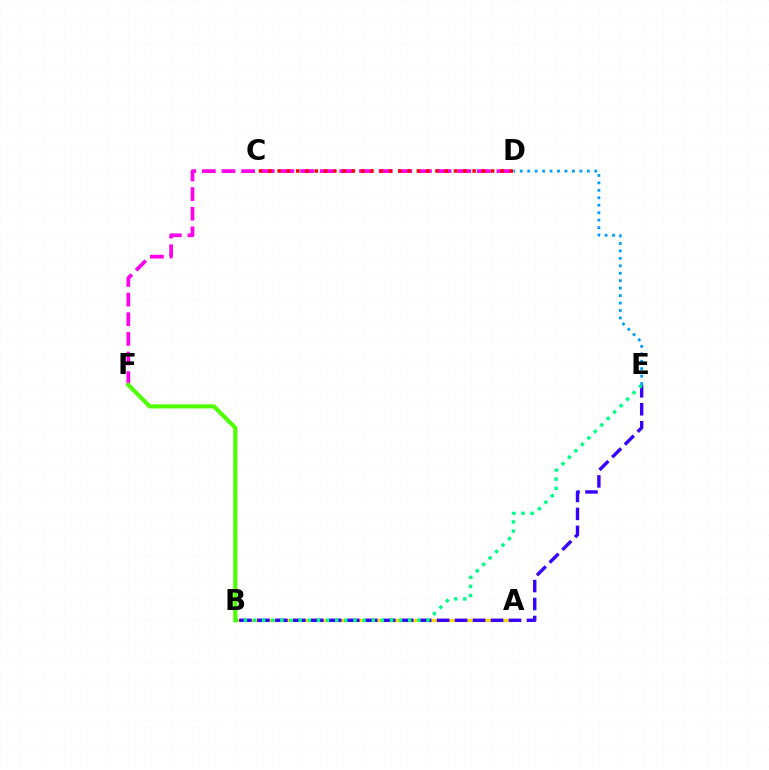{('A', 'B'): [{'color': '#ffd500', 'line_style': 'solid', 'thickness': 2.27}], ('D', 'F'): [{'color': '#ff00ed', 'line_style': 'dashed', 'thickness': 2.67}], ('B', 'E'): [{'color': '#3700ff', 'line_style': 'dashed', 'thickness': 2.44}, {'color': '#00ff86', 'line_style': 'dotted', 'thickness': 2.48}], ('D', 'E'): [{'color': '#009eff', 'line_style': 'dotted', 'thickness': 2.02}], ('C', 'D'): [{'color': '#ff0000', 'line_style': 'dotted', 'thickness': 2.52}], ('B', 'F'): [{'color': '#4fff00', 'line_style': 'solid', 'thickness': 2.96}]}